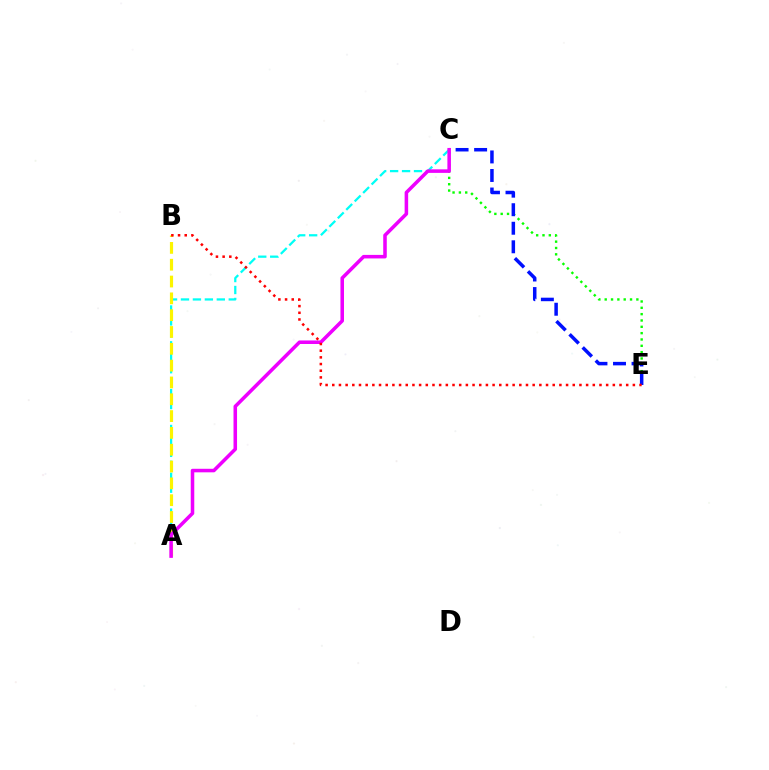{('C', 'E'): [{'color': '#08ff00', 'line_style': 'dotted', 'thickness': 1.72}, {'color': '#0010ff', 'line_style': 'dashed', 'thickness': 2.52}], ('A', 'C'): [{'color': '#00fff6', 'line_style': 'dashed', 'thickness': 1.62}, {'color': '#ee00ff', 'line_style': 'solid', 'thickness': 2.55}], ('A', 'B'): [{'color': '#fcf500', 'line_style': 'dashed', 'thickness': 2.28}], ('B', 'E'): [{'color': '#ff0000', 'line_style': 'dotted', 'thickness': 1.81}]}